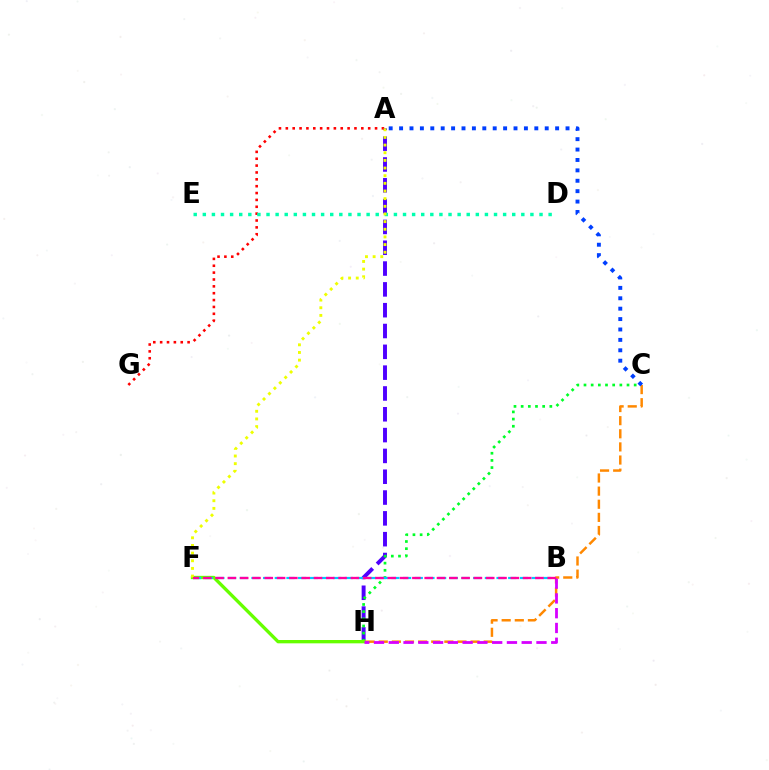{('A', 'H'): [{'color': '#4f00ff', 'line_style': 'dashed', 'thickness': 2.83}], ('C', 'H'): [{'color': '#00ff27', 'line_style': 'dotted', 'thickness': 1.95}, {'color': '#ff8800', 'line_style': 'dashed', 'thickness': 1.78}], ('F', 'H'): [{'color': '#66ff00', 'line_style': 'solid', 'thickness': 2.39}], ('B', 'F'): [{'color': '#00c7ff', 'line_style': 'dashed', 'thickness': 1.59}, {'color': '#ff00a0', 'line_style': 'dashed', 'thickness': 1.67}], ('A', 'G'): [{'color': '#ff0000', 'line_style': 'dotted', 'thickness': 1.86}], ('D', 'E'): [{'color': '#00ffaf', 'line_style': 'dotted', 'thickness': 2.47}], ('B', 'H'): [{'color': '#d600ff', 'line_style': 'dashed', 'thickness': 2.01}], ('A', 'C'): [{'color': '#003fff', 'line_style': 'dotted', 'thickness': 2.83}], ('A', 'F'): [{'color': '#eeff00', 'line_style': 'dotted', 'thickness': 2.08}]}